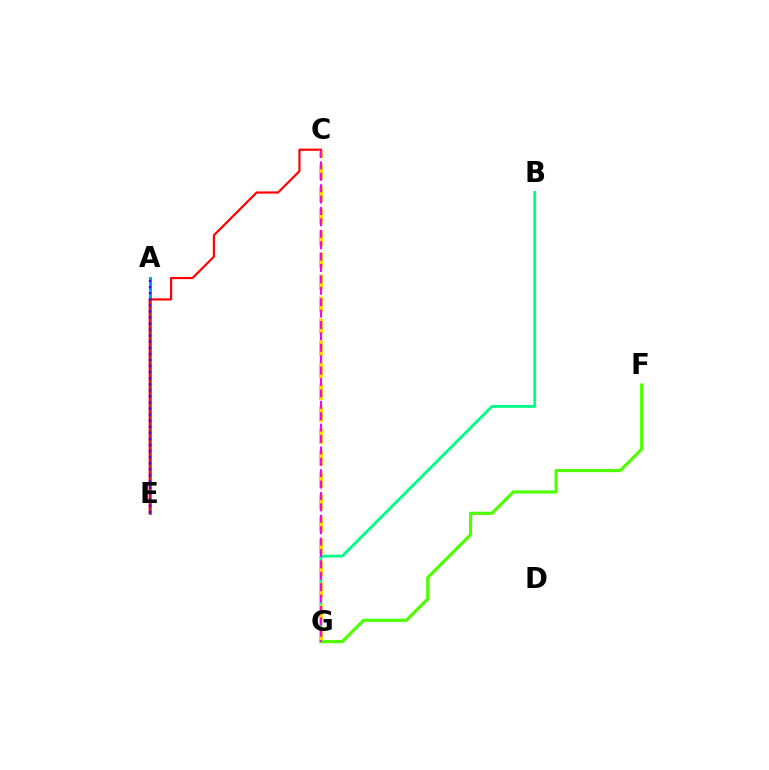{('A', 'E'): [{'color': '#009eff', 'line_style': 'solid', 'thickness': 2.16}, {'color': '#3700ff', 'line_style': 'dotted', 'thickness': 1.65}], ('C', 'E'): [{'color': '#ff0000', 'line_style': 'solid', 'thickness': 1.56}], ('B', 'G'): [{'color': '#00ff86', 'line_style': 'solid', 'thickness': 2.02}], ('C', 'G'): [{'color': '#ffd500', 'line_style': 'dashed', 'thickness': 2.99}, {'color': '#ff00ed', 'line_style': 'dashed', 'thickness': 1.55}], ('F', 'G'): [{'color': '#4fff00', 'line_style': 'solid', 'thickness': 2.28}]}